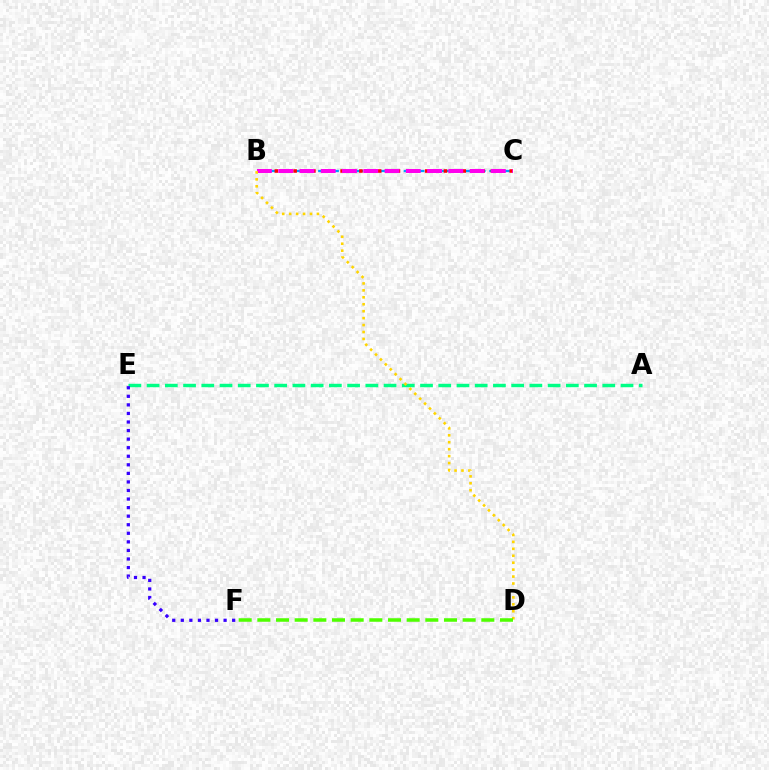{('B', 'C'): [{'color': '#009eff', 'line_style': 'dashed', 'thickness': 1.66}, {'color': '#ff0000', 'line_style': 'dotted', 'thickness': 2.55}, {'color': '#ff00ed', 'line_style': 'dashed', 'thickness': 2.89}], ('A', 'E'): [{'color': '#00ff86', 'line_style': 'dashed', 'thickness': 2.48}], ('E', 'F'): [{'color': '#3700ff', 'line_style': 'dotted', 'thickness': 2.33}], ('B', 'D'): [{'color': '#ffd500', 'line_style': 'dotted', 'thickness': 1.88}], ('D', 'F'): [{'color': '#4fff00', 'line_style': 'dashed', 'thickness': 2.54}]}